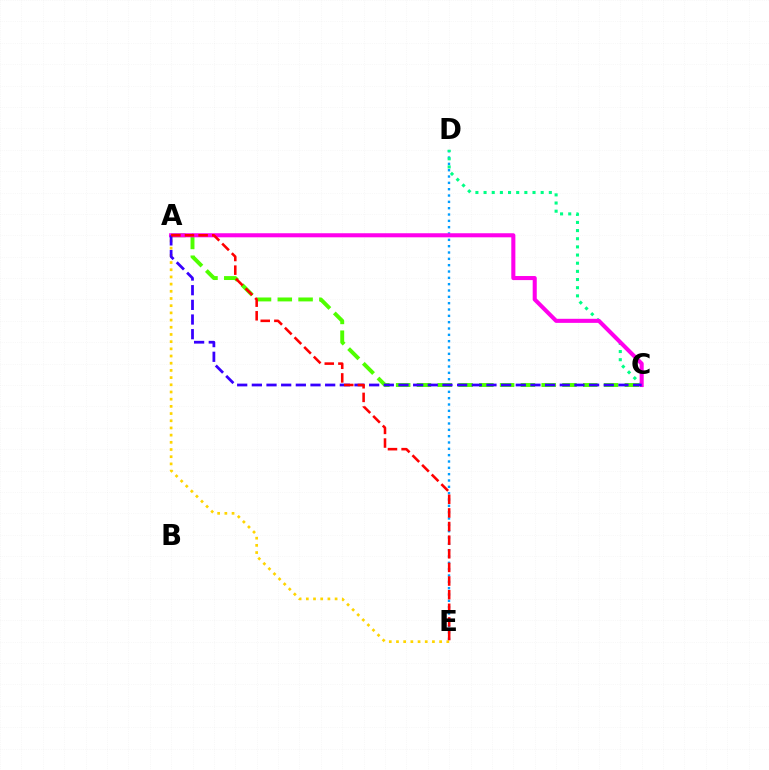{('D', 'E'): [{'color': '#009eff', 'line_style': 'dotted', 'thickness': 1.72}], ('A', 'E'): [{'color': '#ffd500', 'line_style': 'dotted', 'thickness': 1.95}, {'color': '#ff0000', 'line_style': 'dashed', 'thickness': 1.85}], ('A', 'C'): [{'color': '#4fff00', 'line_style': 'dashed', 'thickness': 2.82}, {'color': '#ff00ed', 'line_style': 'solid', 'thickness': 2.93}, {'color': '#3700ff', 'line_style': 'dashed', 'thickness': 1.99}], ('C', 'D'): [{'color': '#00ff86', 'line_style': 'dotted', 'thickness': 2.22}]}